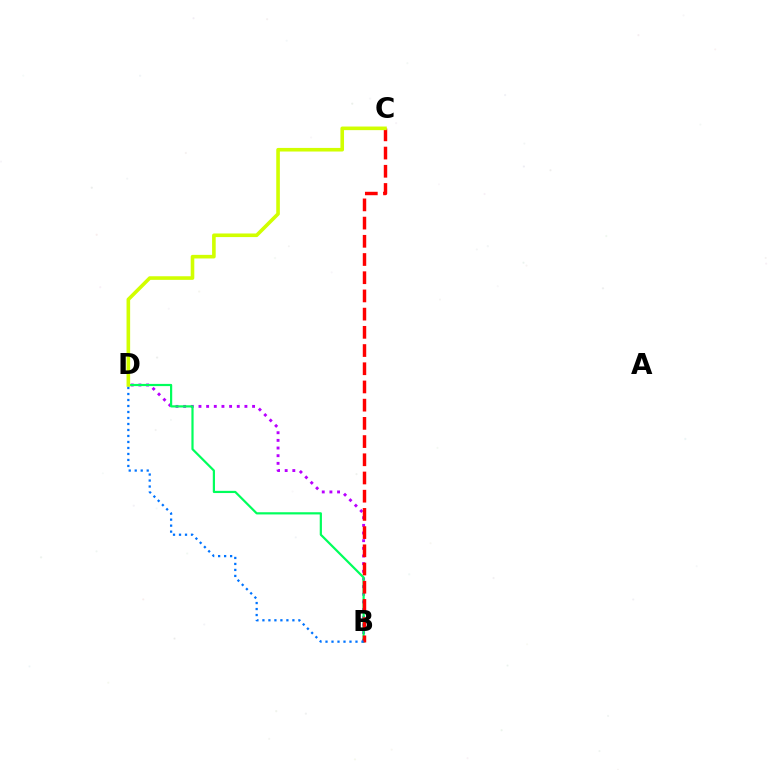{('B', 'D'): [{'color': '#b900ff', 'line_style': 'dotted', 'thickness': 2.08}, {'color': '#00ff5c', 'line_style': 'solid', 'thickness': 1.58}, {'color': '#0074ff', 'line_style': 'dotted', 'thickness': 1.63}], ('B', 'C'): [{'color': '#ff0000', 'line_style': 'dashed', 'thickness': 2.47}], ('C', 'D'): [{'color': '#d1ff00', 'line_style': 'solid', 'thickness': 2.59}]}